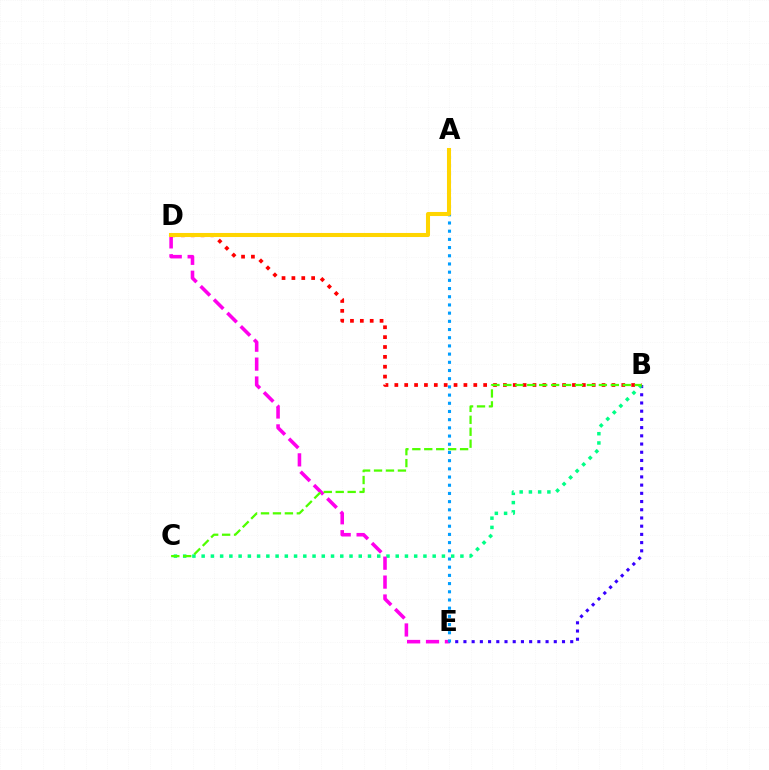{('B', 'E'): [{'color': '#3700ff', 'line_style': 'dotted', 'thickness': 2.23}], ('B', 'C'): [{'color': '#00ff86', 'line_style': 'dotted', 'thickness': 2.51}, {'color': '#4fff00', 'line_style': 'dashed', 'thickness': 1.62}], ('D', 'E'): [{'color': '#ff00ed', 'line_style': 'dashed', 'thickness': 2.57}], ('A', 'E'): [{'color': '#009eff', 'line_style': 'dotted', 'thickness': 2.23}], ('B', 'D'): [{'color': '#ff0000', 'line_style': 'dotted', 'thickness': 2.68}], ('A', 'D'): [{'color': '#ffd500', 'line_style': 'solid', 'thickness': 2.92}]}